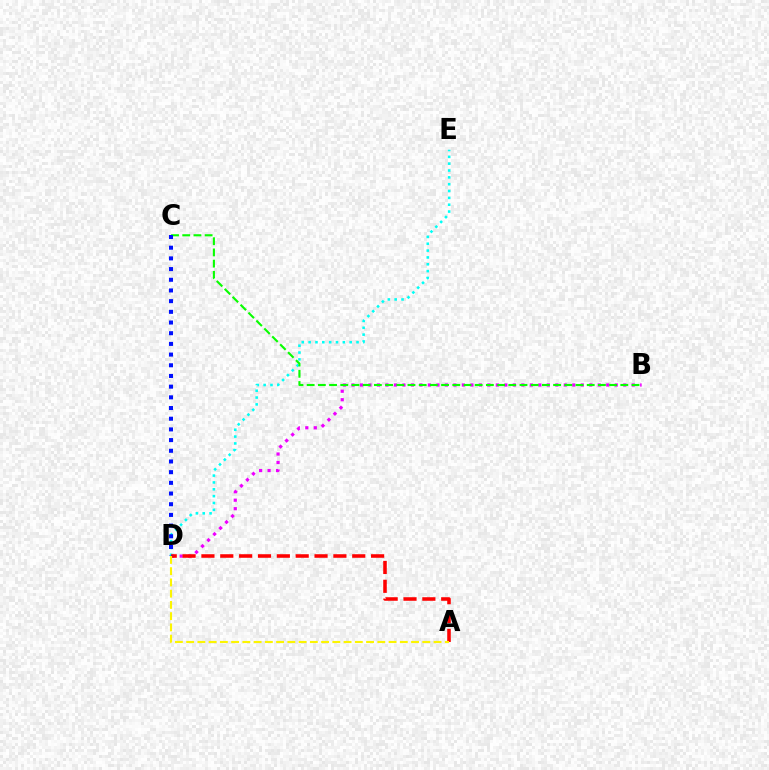{('B', 'D'): [{'color': '#ee00ff', 'line_style': 'dotted', 'thickness': 2.31}], ('D', 'E'): [{'color': '#00fff6', 'line_style': 'dotted', 'thickness': 1.86}], ('A', 'D'): [{'color': '#ff0000', 'line_style': 'dashed', 'thickness': 2.56}, {'color': '#fcf500', 'line_style': 'dashed', 'thickness': 1.53}], ('B', 'C'): [{'color': '#08ff00', 'line_style': 'dashed', 'thickness': 1.52}], ('C', 'D'): [{'color': '#0010ff', 'line_style': 'dotted', 'thickness': 2.9}]}